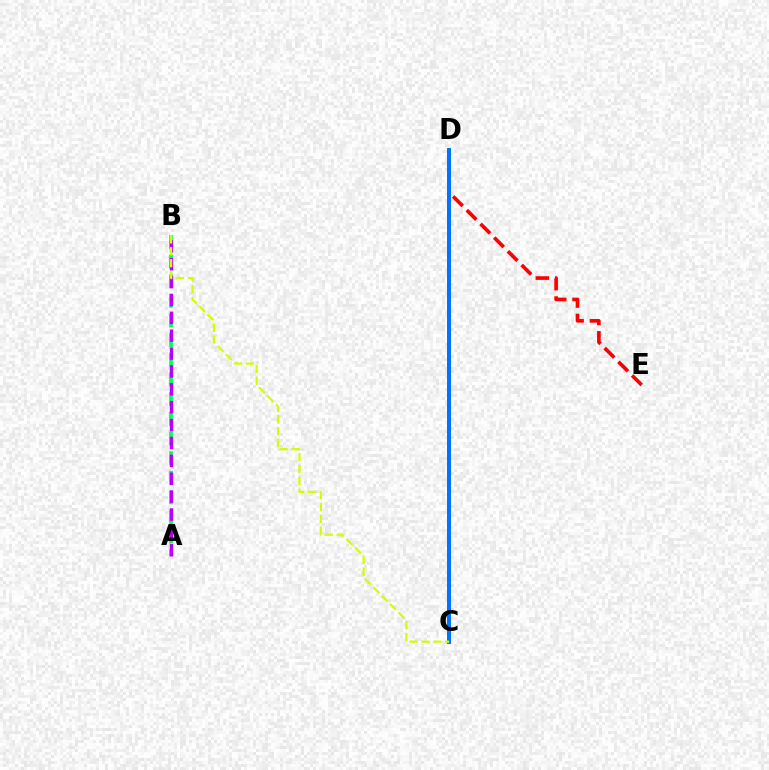{('A', 'B'): [{'color': '#00ff5c', 'line_style': 'dashed', 'thickness': 2.67}, {'color': '#b900ff', 'line_style': 'dashed', 'thickness': 2.43}], ('D', 'E'): [{'color': '#ff0000', 'line_style': 'dashed', 'thickness': 2.63}], ('C', 'D'): [{'color': '#0074ff', 'line_style': 'solid', 'thickness': 2.88}], ('B', 'C'): [{'color': '#d1ff00', 'line_style': 'dashed', 'thickness': 1.61}]}